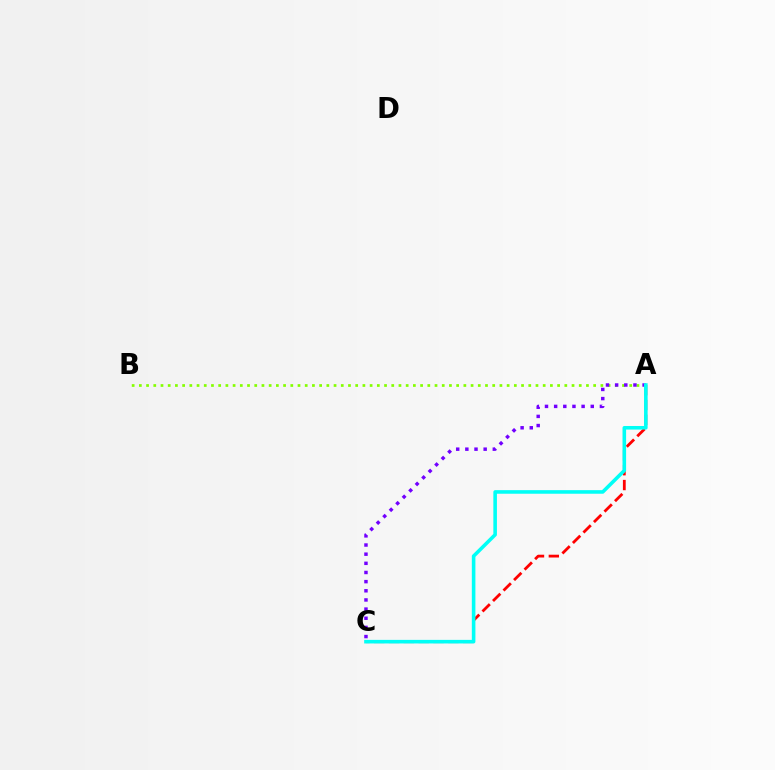{('A', 'C'): [{'color': '#ff0000', 'line_style': 'dashed', 'thickness': 2.01}, {'color': '#7200ff', 'line_style': 'dotted', 'thickness': 2.49}, {'color': '#00fff6', 'line_style': 'solid', 'thickness': 2.58}], ('A', 'B'): [{'color': '#84ff00', 'line_style': 'dotted', 'thickness': 1.96}]}